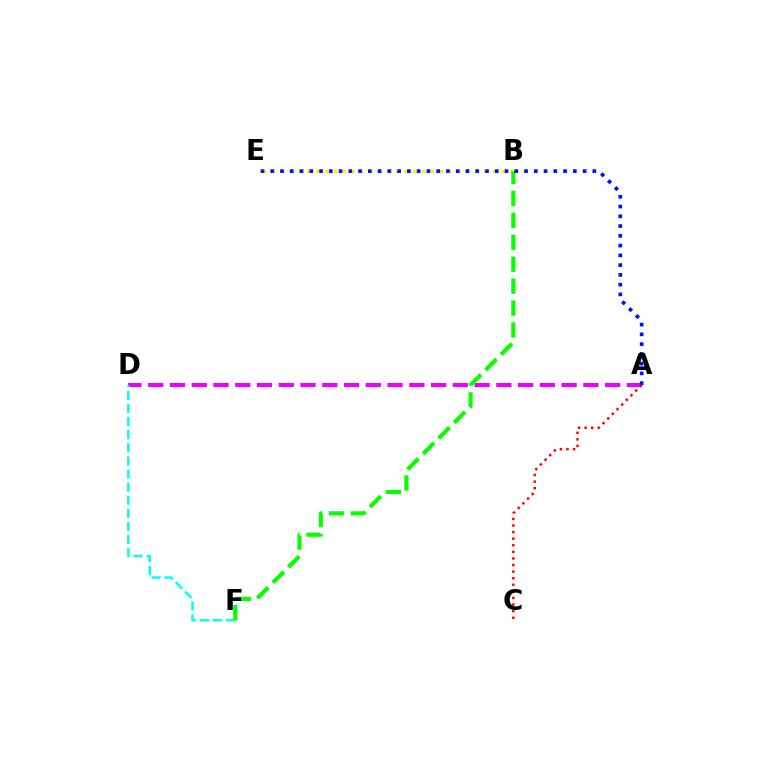{('A', 'D'): [{'color': '#ee00ff', 'line_style': 'dashed', 'thickness': 2.96}], ('D', 'F'): [{'color': '#00fff6', 'line_style': 'dashed', 'thickness': 1.78}], ('B', 'E'): [{'color': '#fcf500', 'line_style': 'dotted', 'thickness': 2.4}], ('B', 'F'): [{'color': '#08ff00', 'line_style': 'dashed', 'thickness': 2.98}], ('A', 'E'): [{'color': '#0010ff', 'line_style': 'dotted', 'thickness': 2.65}], ('A', 'C'): [{'color': '#ff0000', 'line_style': 'dotted', 'thickness': 1.79}]}